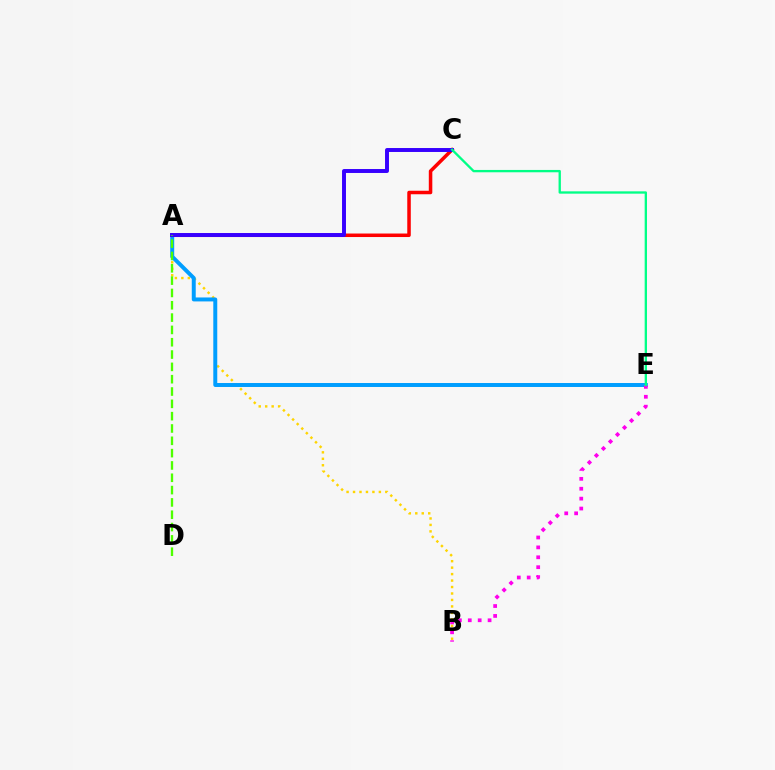{('A', 'B'): [{'color': '#ffd500', 'line_style': 'dotted', 'thickness': 1.76}], ('A', 'E'): [{'color': '#009eff', 'line_style': 'solid', 'thickness': 2.85}], ('B', 'E'): [{'color': '#ff00ed', 'line_style': 'dotted', 'thickness': 2.69}], ('A', 'C'): [{'color': '#ff0000', 'line_style': 'solid', 'thickness': 2.53}, {'color': '#3700ff', 'line_style': 'solid', 'thickness': 2.83}], ('C', 'E'): [{'color': '#00ff86', 'line_style': 'solid', 'thickness': 1.68}], ('A', 'D'): [{'color': '#4fff00', 'line_style': 'dashed', 'thickness': 1.67}]}